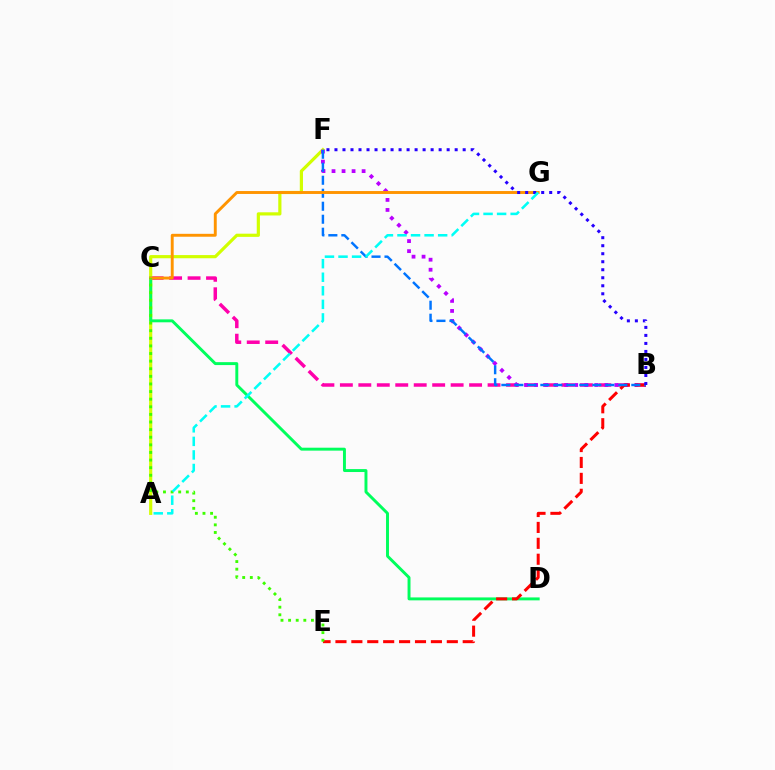{('B', 'C'): [{'color': '#ff00ac', 'line_style': 'dashed', 'thickness': 2.51}], ('A', 'F'): [{'color': '#d1ff00', 'line_style': 'solid', 'thickness': 2.29}], ('B', 'F'): [{'color': '#b900ff', 'line_style': 'dotted', 'thickness': 2.73}, {'color': '#0074ff', 'line_style': 'dashed', 'thickness': 1.77}, {'color': '#2500ff', 'line_style': 'dotted', 'thickness': 2.18}], ('C', 'D'): [{'color': '#00ff5c', 'line_style': 'solid', 'thickness': 2.11}], ('B', 'E'): [{'color': '#ff0000', 'line_style': 'dashed', 'thickness': 2.16}], ('C', 'G'): [{'color': '#ff9400', 'line_style': 'solid', 'thickness': 2.09}], ('C', 'E'): [{'color': '#3dff00', 'line_style': 'dotted', 'thickness': 2.07}], ('A', 'G'): [{'color': '#00fff6', 'line_style': 'dashed', 'thickness': 1.84}]}